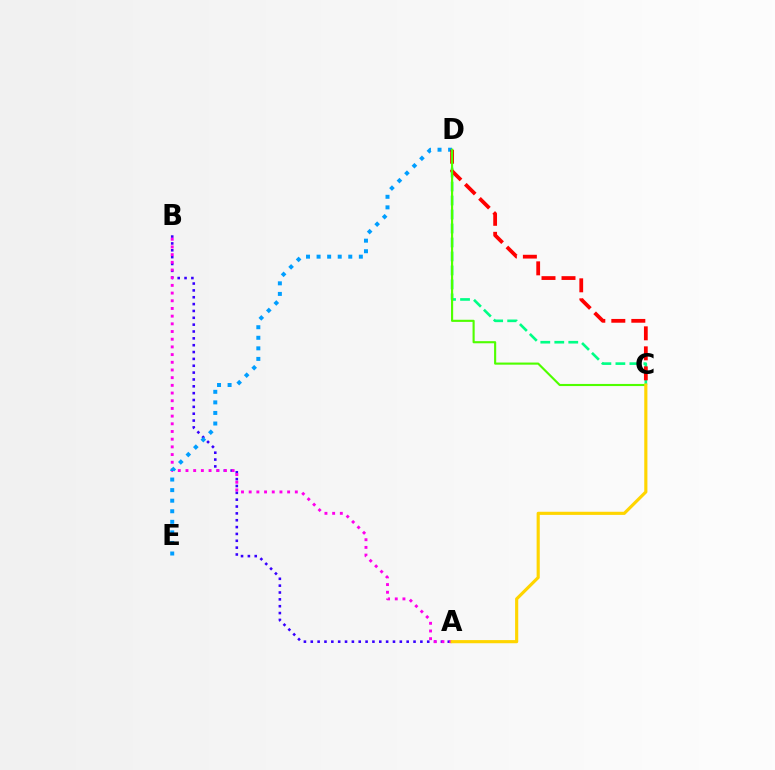{('A', 'B'): [{'color': '#3700ff', 'line_style': 'dotted', 'thickness': 1.86}, {'color': '#ff00ed', 'line_style': 'dotted', 'thickness': 2.09}], ('D', 'E'): [{'color': '#009eff', 'line_style': 'dotted', 'thickness': 2.87}], ('C', 'D'): [{'color': '#00ff86', 'line_style': 'dashed', 'thickness': 1.9}, {'color': '#ff0000', 'line_style': 'dashed', 'thickness': 2.72}, {'color': '#4fff00', 'line_style': 'solid', 'thickness': 1.53}], ('A', 'C'): [{'color': '#ffd500', 'line_style': 'solid', 'thickness': 2.26}]}